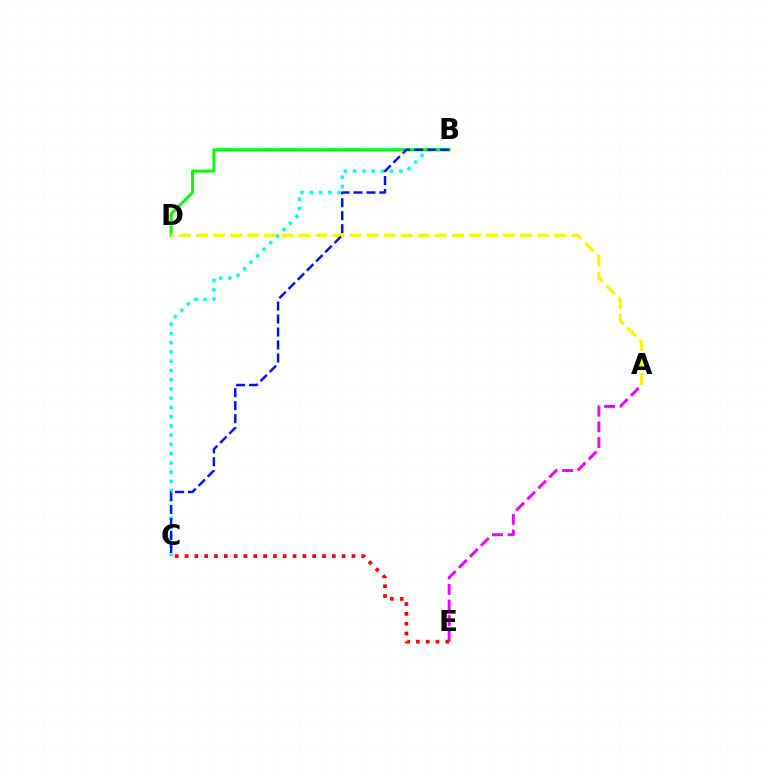{('B', 'C'): [{'color': '#00fff6', 'line_style': 'dotted', 'thickness': 2.51}, {'color': '#0010ff', 'line_style': 'dashed', 'thickness': 1.76}], ('B', 'D'): [{'color': '#08ff00', 'line_style': 'solid', 'thickness': 2.16}], ('A', 'D'): [{'color': '#fcf500', 'line_style': 'dashed', 'thickness': 2.32}], ('A', 'E'): [{'color': '#ee00ff', 'line_style': 'dashed', 'thickness': 2.12}], ('C', 'E'): [{'color': '#ff0000', 'line_style': 'dotted', 'thickness': 2.67}]}